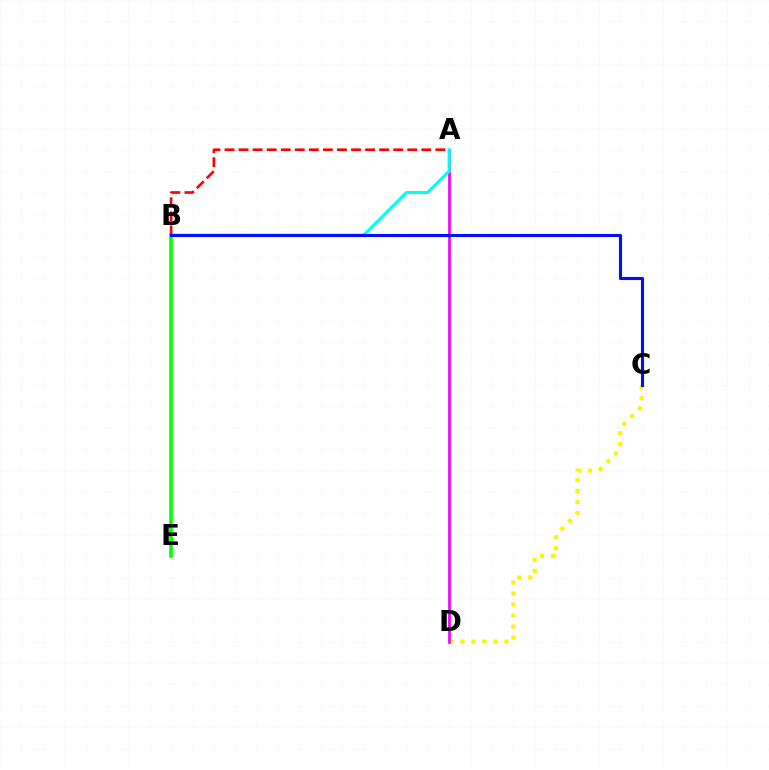{('C', 'D'): [{'color': '#fcf500', 'line_style': 'dotted', 'thickness': 2.99}], ('B', 'E'): [{'color': '#08ff00', 'line_style': 'solid', 'thickness': 2.63}], ('A', 'D'): [{'color': '#ee00ff', 'line_style': 'solid', 'thickness': 1.93}], ('A', 'B'): [{'color': '#00fff6', 'line_style': 'solid', 'thickness': 2.25}, {'color': '#ff0000', 'line_style': 'dashed', 'thickness': 1.91}], ('B', 'C'): [{'color': '#0010ff', 'line_style': 'solid', 'thickness': 2.22}]}